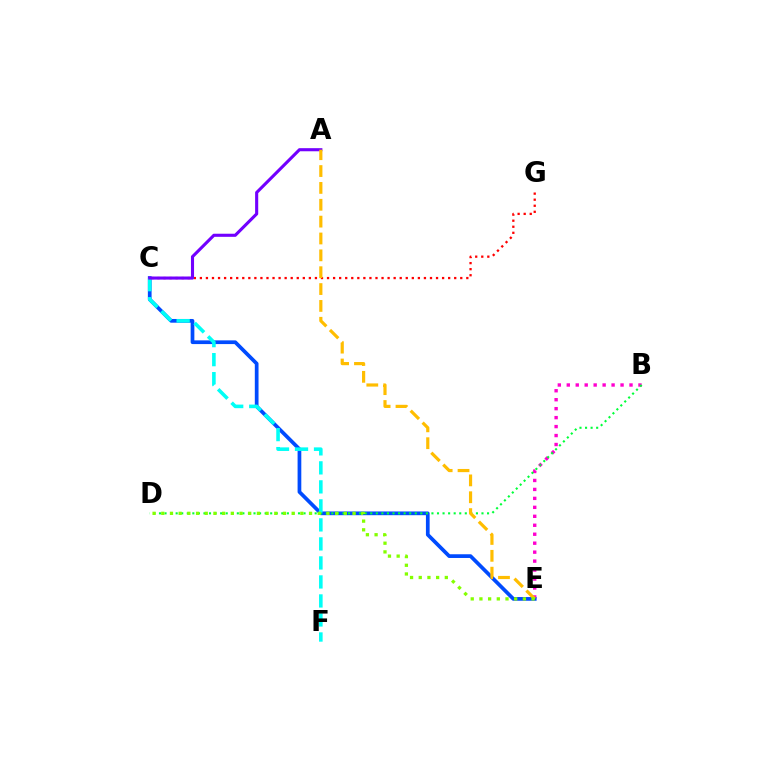{('C', 'G'): [{'color': '#ff0000', 'line_style': 'dotted', 'thickness': 1.65}], ('B', 'E'): [{'color': '#ff00cf', 'line_style': 'dotted', 'thickness': 2.43}], ('C', 'E'): [{'color': '#004bff', 'line_style': 'solid', 'thickness': 2.68}], ('B', 'D'): [{'color': '#00ff39', 'line_style': 'dotted', 'thickness': 1.51}], ('C', 'F'): [{'color': '#00fff6', 'line_style': 'dashed', 'thickness': 2.58}], ('A', 'C'): [{'color': '#7200ff', 'line_style': 'solid', 'thickness': 2.23}], ('A', 'E'): [{'color': '#ffbd00', 'line_style': 'dashed', 'thickness': 2.29}], ('D', 'E'): [{'color': '#84ff00', 'line_style': 'dotted', 'thickness': 2.36}]}